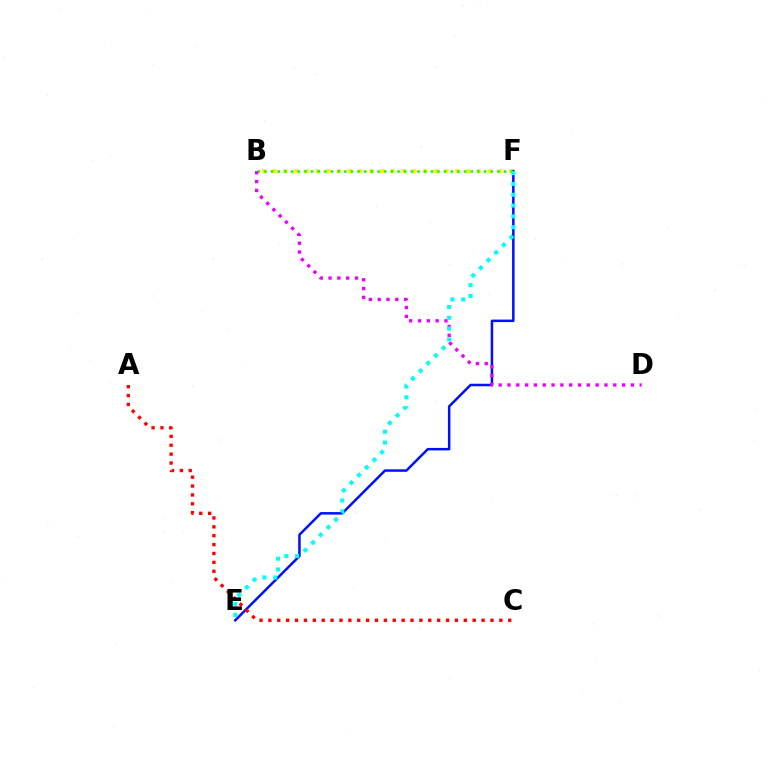{('B', 'F'): [{'color': '#fcf500', 'line_style': 'dotted', 'thickness': 2.92}, {'color': '#08ff00', 'line_style': 'dotted', 'thickness': 1.81}], ('E', 'F'): [{'color': '#0010ff', 'line_style': 'solid', 'thickness': 1.8}, {'color': '#00fff6', 'line_style': 'dotted', 'thickness': 2.94}], ('B', 'D'): [{'color': '#ee00ff', 'line_style': 'dotted', 'thickness': 2.4}], ('A', 'C'): [{'color': '#ff0000', 'line_style': 'dotted', 'thickness': 2.41}]}